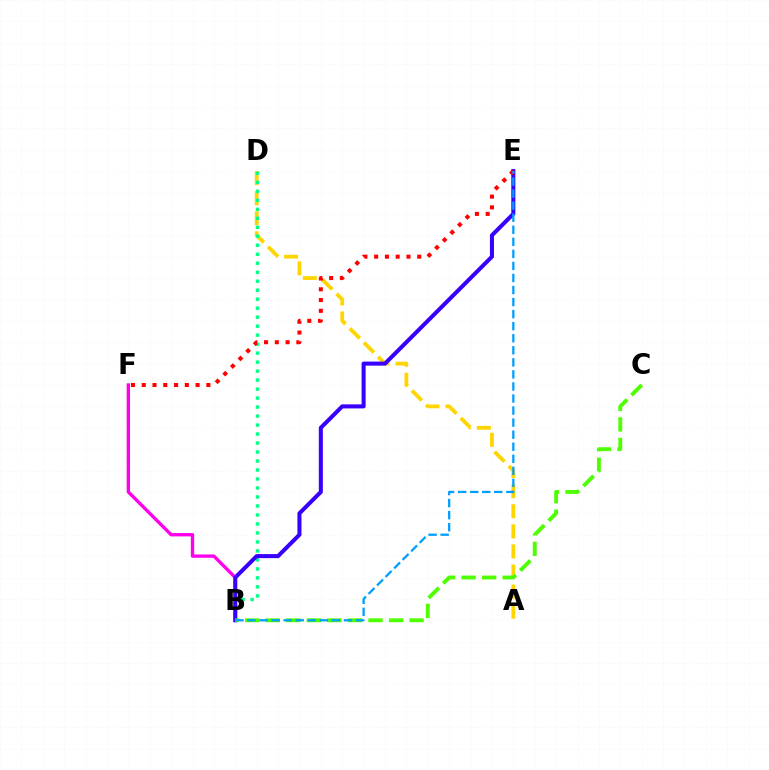{('A', 'D'): [{'color': '#ffd500', 'line_style': 'dashed', 'thickness': 2.73}], ('B', 'F'): [{'color': '#ff00ed', 'line_style': 'solid', 'thickness': 2.4}], ('B', 'D'): [{'color': '#00ff86', 'line_style': 'dotted', 'thickness': 2.44}], ('B', 'E'): [{'color': '#3700ff', 'line_style': 'solid', 'thickness': 2.91}, {'color': '#009eff', 'line_style': 'dashed', 'thickness': 1.64}], ('E', 'F'): [{'color': '#ff0000', 'line_style': 'dotted', 'thickness': 2.93}], ('B', 'C'): [{'color': '#4fff00', 'line_style': 'dashed', 'thickness': 2.79}]}